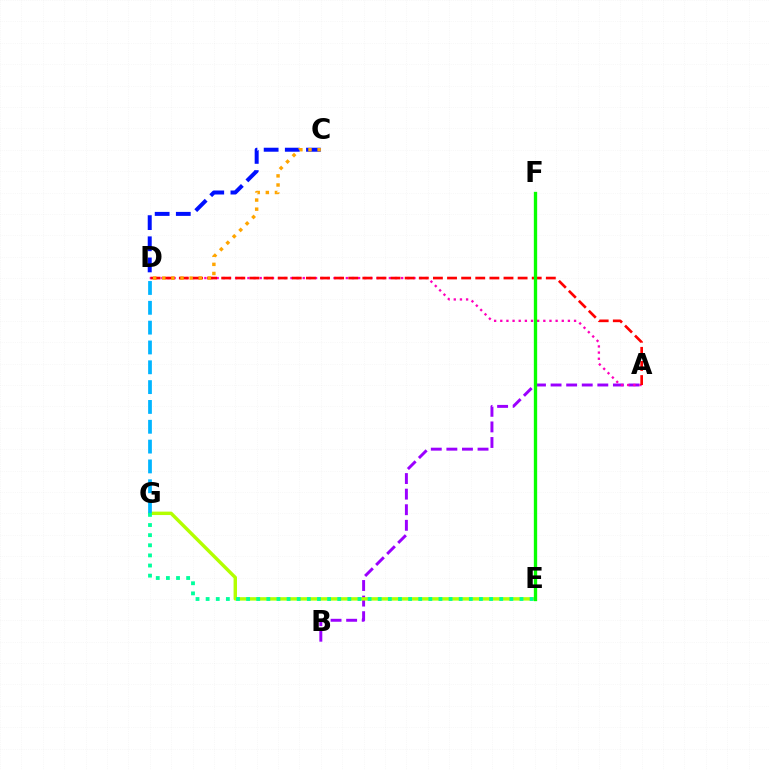{('A', 'B'): [{'color': '#9b00ff', 'line_style': 'dashed', 'thickness': 2.12}], ('C', 'D'): [{'color': '#0010ff', 'line_style': 'dashed', 'thickness': 2.87}, {'color': '#ffa500', 'line_style': 'dotted', 'thickness': 2.48}], ('E', 'G'): [{'color': '#b3ff00', 'line_style': 'solid', 'thickness': 2.47}, {'color': '#00ff9d', 'line_style': 'dotted', 'thickness': 2.75}], ('A', 'D'): [{'color': '#ff00bd', 'line_style': 'dotted', 'thickness': 1.67}, {'color': '#ff0000', 'line_style': 'dashed', 'thickness': 1.92}], ('D', 'G'): [{'color': '#00b5ff', 'line_style': 'dashed', 'thickness': 2.69}], ('E', 'F'): [{'color': '#08ff00', 'line_style': 'solid', 'thickness': 2.4}]}